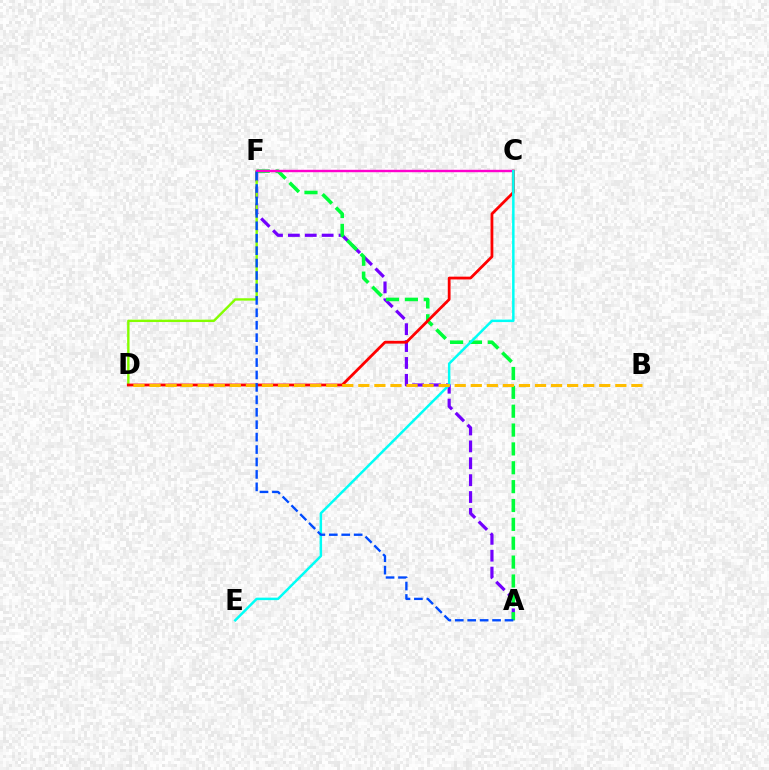{('A', 'F'): [{'color': '#7200ff', 'line_style': 'dashed', 'thickness': 2.29}, {'color': '#00ff39', 'line_style': 'dashed', 'thickness': 2.56}, {'color': '#004bff', 'line_style': 'dashed', 'thickness': 1.69}], ('D', 'F'): [{'color': '#84ff00', 'line_style': 'solid', 'thickness': 1.72}], ('C', 'D'): [{'color': '#ff0000', 'line_style': 'solid', 'thickness': 2.01}], ('C', 'F'): [{'color': '#ff00cf', 'line_style': 'solid', 'thickness': 1.73}], ('C', 'E'): [{'color': '#00fff6', 'line_style': 'solid', 'thickness': 1.79}], ('B', 'D'): [{'color': '#ffbd00', 'line_style': 'dashed', 'thickness': 2.18}]}